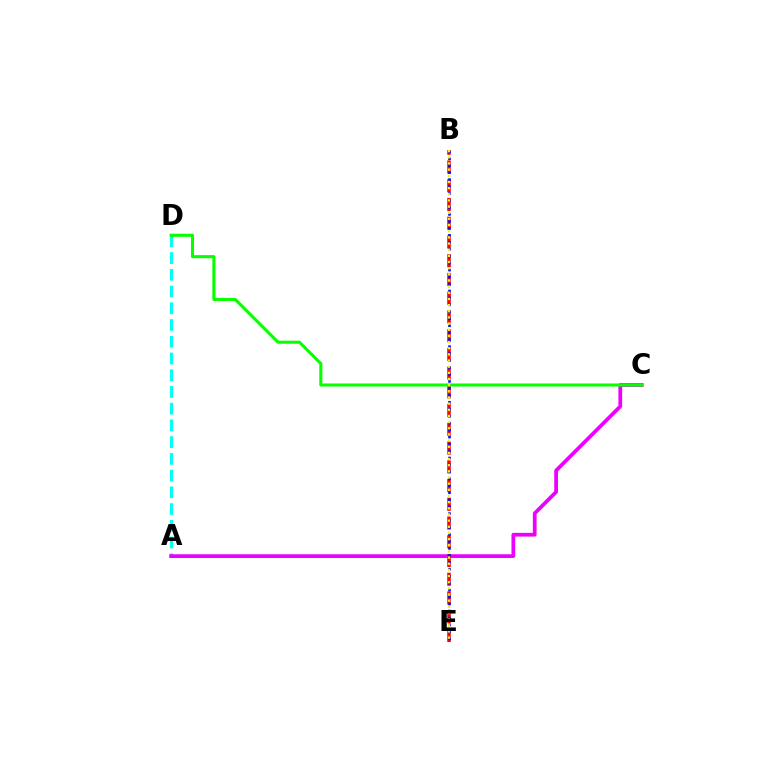{('A', 'D'): [{'color': '#00fff6', 'line_style': 'dashed', 'thickness': 2.27}], ('A', 'C'): [{'color': '#ee00ff', 'line_style': 'solid', 'thickness': 2.7}], ('B', 'E'): [{'color': '#ff0000', 'line_style': 'dashed', 'thickness': 2.55}, {'color': '#0010ff', 'line_style': 'dotted', 'thickness': 1.89}, {'color': '#fcf500', 'line_style': 'dotted', 'thickness': 1.67}], ('C', 'D'): [{'color': '#08ff00', 'line_style': 'solid', 'thickness': 2.21}]}